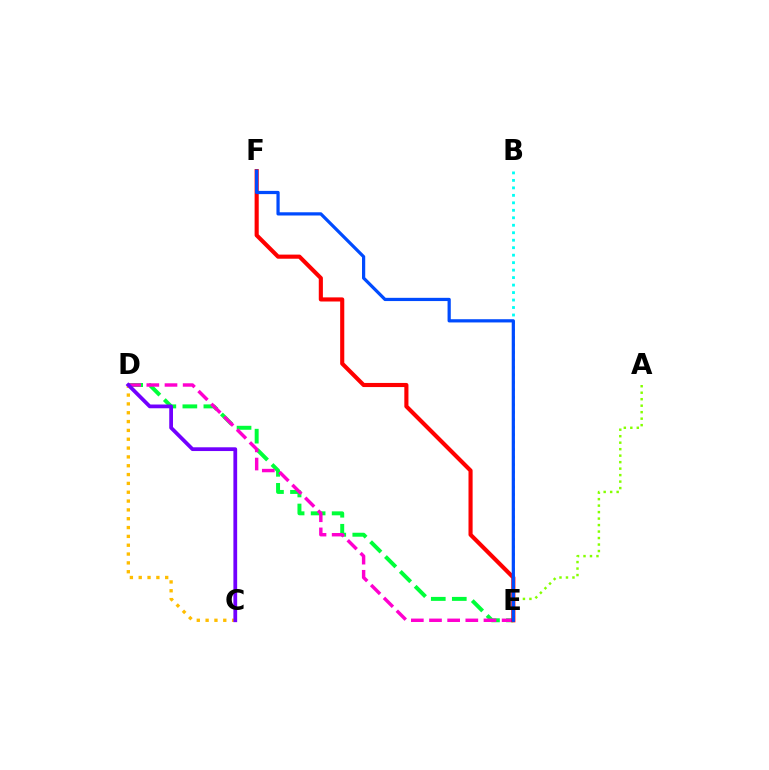{('D', 'E'): [{'color': '#00ff39', 'line_style': 'dashed', 'thickness': 2.85}, {'color': '#ff00cf', 'line_style': 'dashed', 'thickness': 2.47}], ('C', 'D'): [{'color': '#ffbd00', 'line_style': 'dotted', 'thickness': 2.4}, {'color': '#7200ff', 'line_style': 'solid', 'thickness': 2.7}], ('E', 'F'): [{'color': '#ff0000', 'line_style': 'solid', 'thickness': 2.97}, {'color': '#004bff', 'line_style': 'solid', 'thickness': 2.32}], ('B', 'E'): [{'color': '#00fff6', 'line_style': 'dotted', 'thickness': 2.03}], ('A', 'E'): [{'color': '#84ff00', 'line_style': 'dotted', 'thickness': 1.76}]}